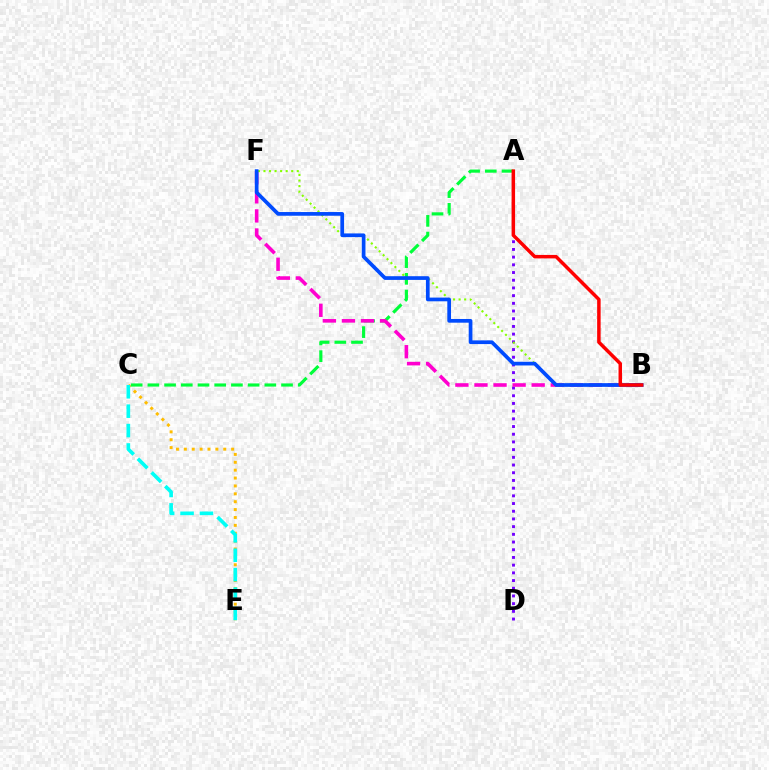{('A', 'D'): [{'color': '#7200ff', 'line_style': 'dotted', 'thickness': 2.09}], ('C', 'E'): [{'color': '#ffbd00', 'line_style': 'dotted', 'thickness': 2.14}, {'color': '#00fff6', 'line_style': 'dashed', 'thickness': 2.64}], ('A', 'C'): [{'color': '#00ff39', 'line_style': 'dashed', 'thickness': 2.27}], ('B', 'F'): [{'color': '#ff00cf', 'line_style': 'dashed', 'thickness': 2.59}, {'color': '#84ff00', 'line_style': 'dotted', 'thickness': 1.51}, {'color': '#004bff', 'line_style': 'solid', 'thickness': 2.67}], ('A', 'B'): [{'color': '#ff0000', 'line_style': 'solid', 'thickness': 2.51}]}